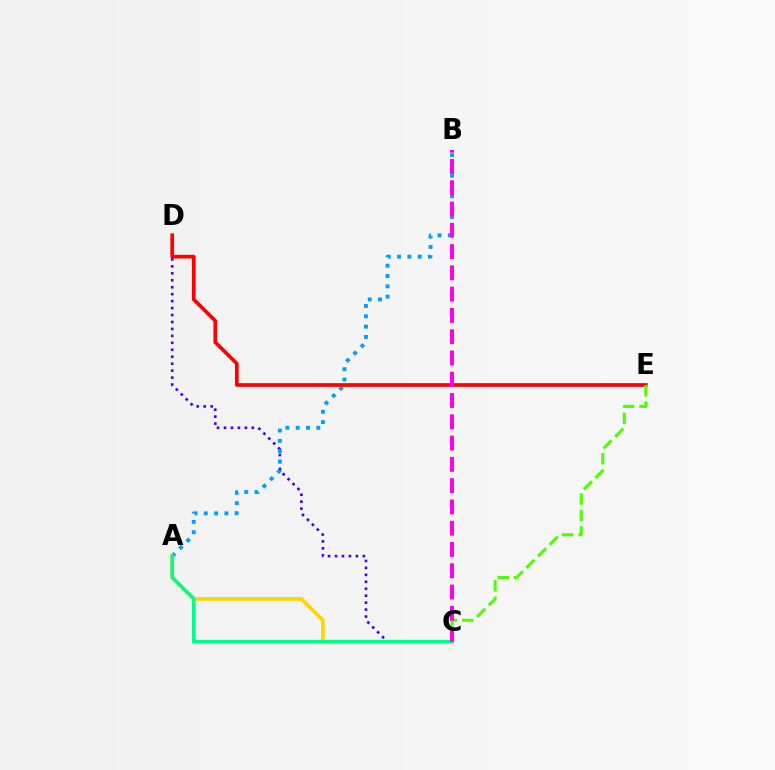{('C', 'D'): [{'color': '#3700ff', 'line_style': 'dotted', 'thickness': 1.89}], ('A', 'B'): [{'color': '#009eff', 'line_style': 'dotted', 'thickness': 2.8}], ('D', 'E'): [{'color': '#ff0000', 'line_style': 'solid', 'thickness': 2.67}], ('A', 'C'): [{'color': '#ffd500', 'line_style': 'solid', 'thickness': 2.62}, {'color': '#00ff86', 'line_style': 'solid', 'thickness': 2.6}], ('C', 'E'): [{'color': '#4fff00', 'line_style': 'dashed', 'thickness': 2.23}], ('B', 'C'): [{'color': '#ff00ed', 'line_style': 'dashed', 'thickness': 2.89}]}